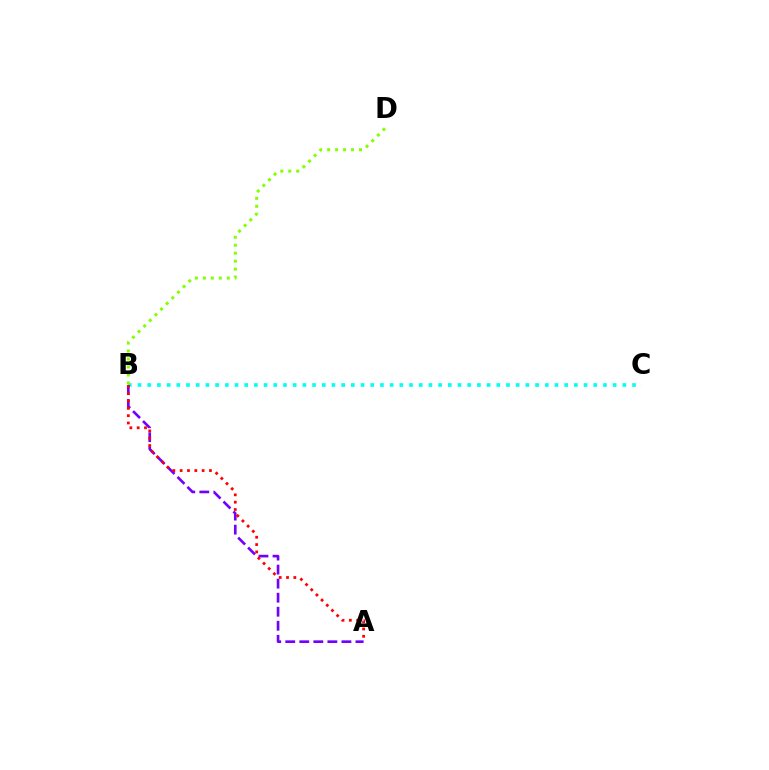{('B', 'C'): [{'color': '#00fff6', 'line_style': 'dotted', 'thickness': 2.63}], ('A', 'B'): [{'color': '#7200ff', 'line_style': 'dashed', 'thickness': 1.91}, {'color': '#ff0000', 'line_style': 'dotted', 'thickness': 1.99}], ('B', 'D'): [{'color': '#84ff00', 'line_style': 'dotted', 'thickness': 2.16}]}